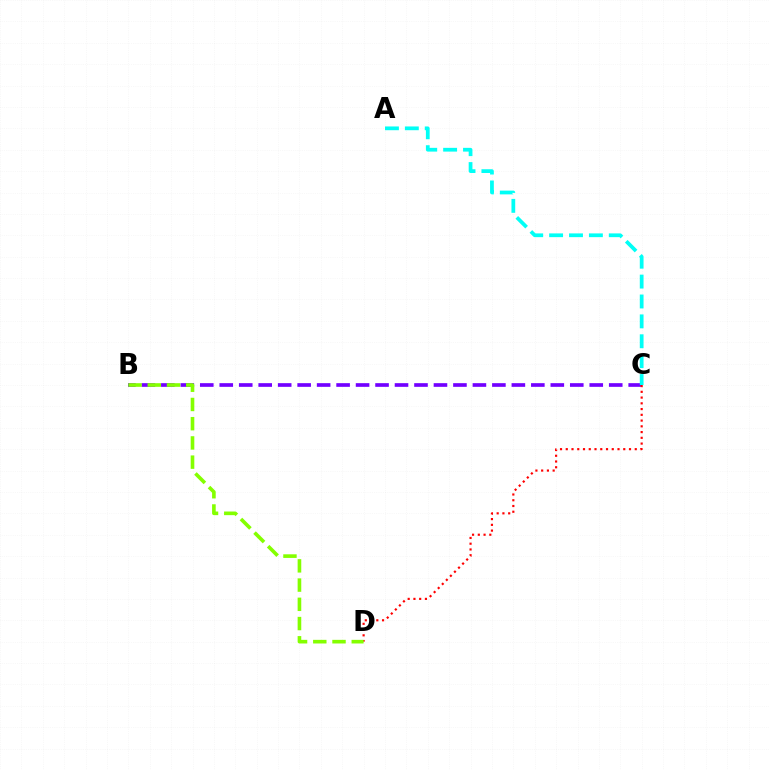{('B', 'C'): [{'color': '#7200ff', 'line_style': 'dashed', 'thickness': 2.65}], ('C', 'D'): [{'color': '#ff0000', 'line_style': 'dotted', 'thickness': 1.56}], ('A', 'C'): [{'color': '#00fff6', 'line_style': 'dashed', 'thickness': 2.7}], ('B', 'D'): [{'color': '#84ff00', 'line_style': 'dashed', 'thickness': 2.61}]}